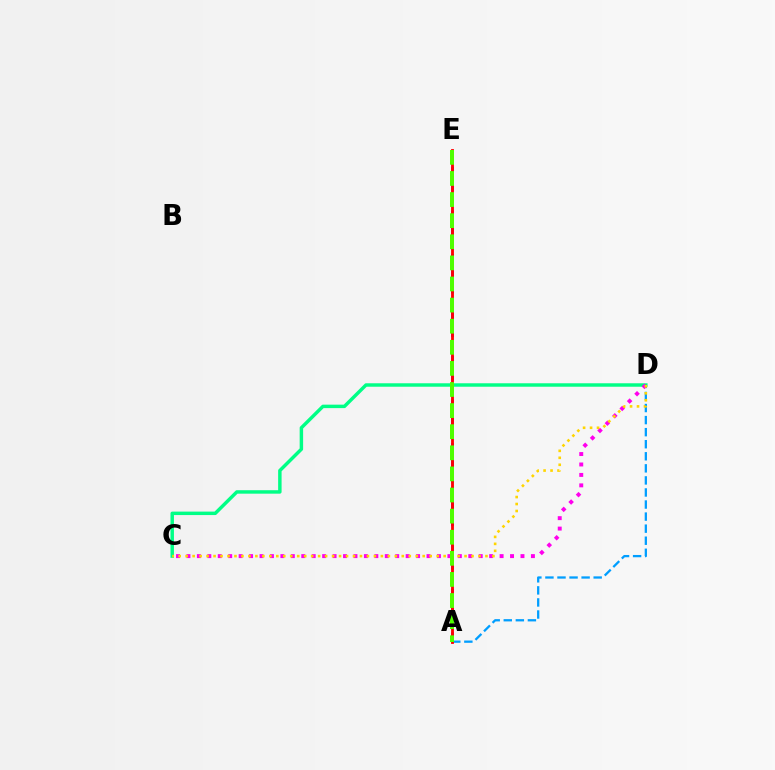{('A', 'D'): [{'color': '#009eff', 'line_style': 'dashed', 'thickness': 1.64}], ('A', 'E'): [{'color': '#3700ff', 'line_style': 'dashed', 'thickness': 1.98}, {'color': '#ff0000', 'line_style': 'solid', 'thickness': 2.04}, {'color': '#4fff00', 'line_style': 'dashed', 'thickness': 2.87}], ('C', 'D'): [{'color': '#00ff86', 'line_style': 'solid', 'thickness': 2.49}, {'color': '#ff00ed', 'line_style': 'dotted', 'thickness': 2.84}, {'color': '#ffd500', 'line_style': 'dotted', 'thickness': 1.89}]}